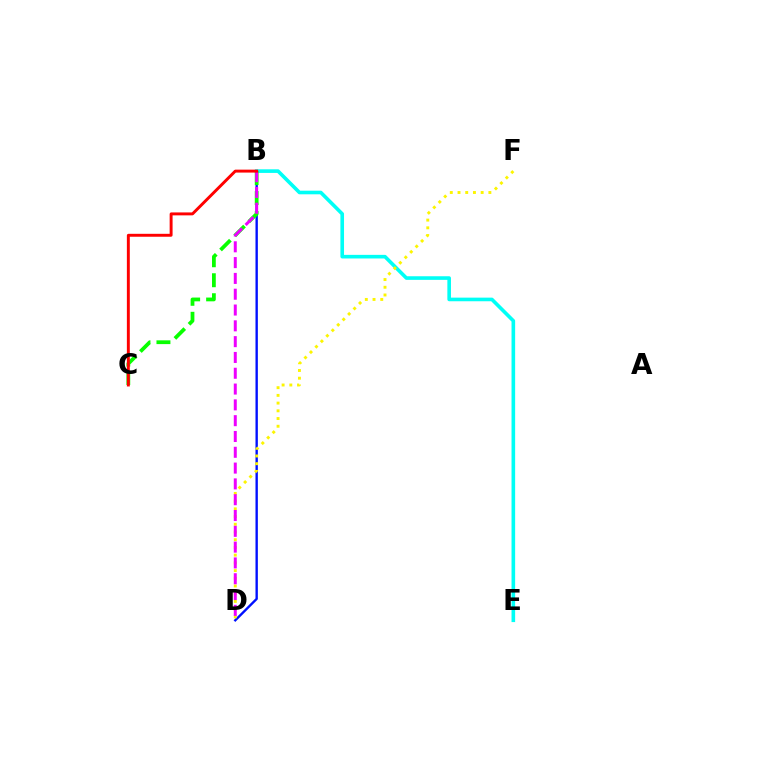{('B', 'D'): [{'color': '#0010ff', 'line_style': 'solid', 'thickness': 1.71}, {'color': '#ee00ff', 'line_style': 'dashed', 'thickness': 2.15}], ('B', 'E'): [{'color': '#00fff6', 'line_style': 'solid', 'thickness': 2.6}], ('D', 'F'): [{'color': '#fcf500', 'line_style': 'dotted', 'thickness': 2.1}], ('B', 'C'): [{'color': '#08ff00', 'line_style': 'dashed', 'thickness': 2.71}, {'color': '#ff0000', 'line_style': 'solid', 'thickness': 2.11}]}